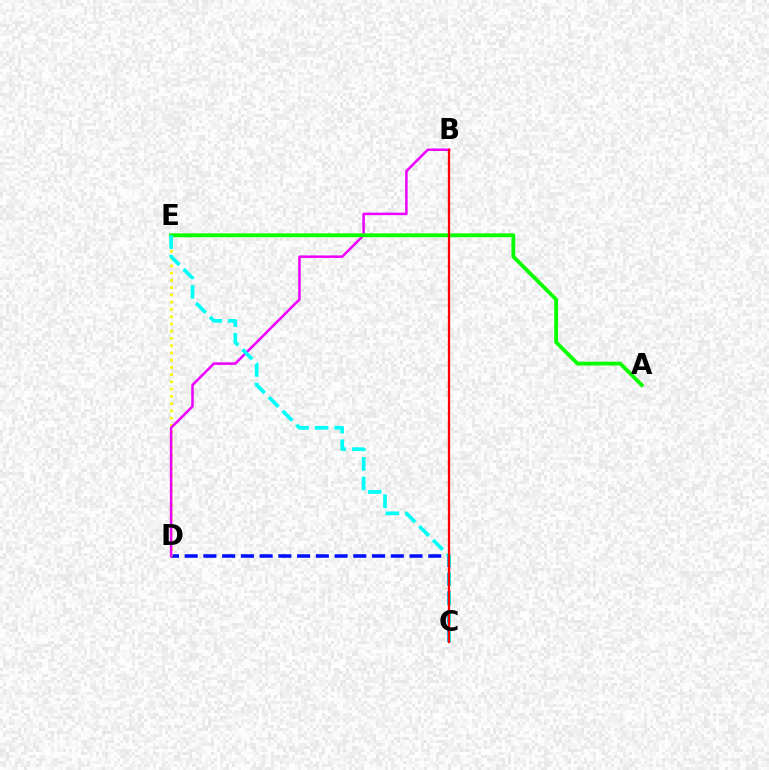{('C', 'D'): [{'color': '#0010ff', 'line_style': 'dashed', 'thickness': 2.55}], ('D', 'E'): [{'color': '#fcf500', 'line_style': 'dotted', 'thickness': 1.97}], ('B', 'D'): [{'color': '#ee00ff', 'line_style': 'solid', 'thickness': 1.81}], ('A', 'E'): [{'color': '#08ff00', 'line_style': 'solid', 'thickness': 2.73}], ('C', 'E'): [{'color': '#00fff6', 'line_style': 'dashed', 'thickness': 2.65}], ('B', 'C'): [{'color': '#ff0000', 'line_style': 'solid', 'thickness': 1.65}]}